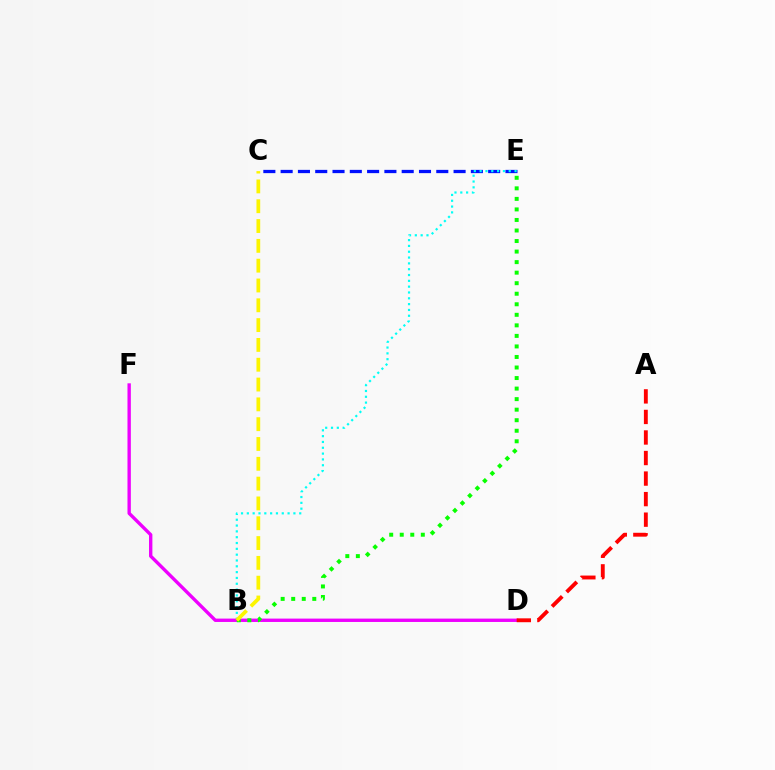{('C', 'E'): [{'color': '#0010ff', 'line_style': 'dashed', 'thickness': 2.35}], ('B', 'E'): [{'color': '#00fff6', 'line_style': 'dotted', 'thickness': 1.58}, {'color': '#08ff00', 'line_style': 'dotted', 'thickness': 2.86}], ('D', 'F'): [{'color': '#ee00ff', 'line_style': 'solid', 'thickness': 2.42}], ('A', 'D'): [{'color': '#ff0000', 'line_style': 'dashed', 'thickness': 2.79}], ('B', 'C'): [{'color': '#fcf500', 'line_style': 'dashed', 'thickness': 2.69}]}